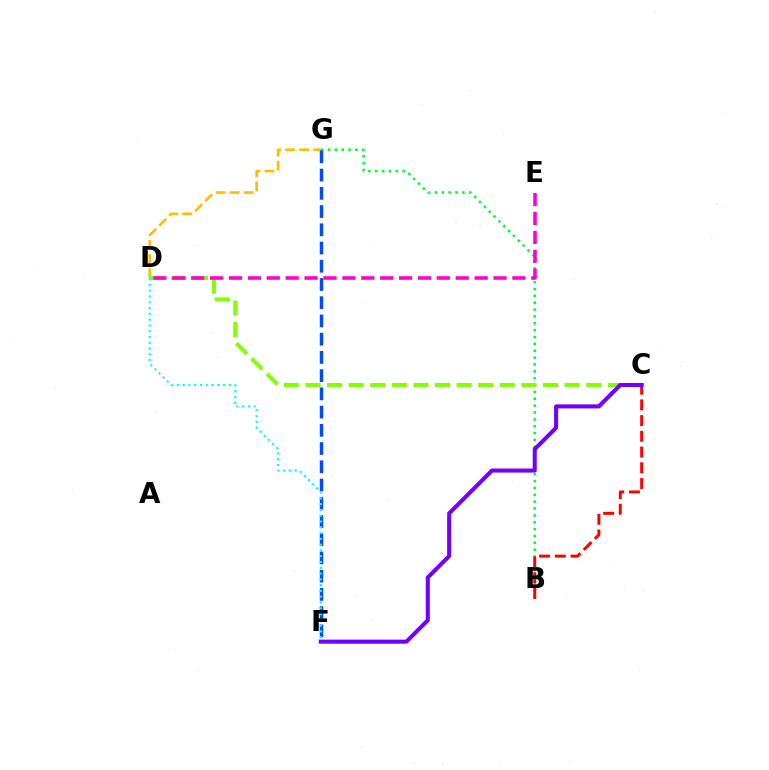{('D', 'G'): [{'color': '#ffbd00', 'line_style': 'dashed', 'thickness': 1.91}], ('B', 'G'): [{'color': '#00ff39', 'line_style': 'dotted', 'thickness': 1.86}], ('F', 'G'): [{'color': '#004bff', 'line_style': 'dashed', 'thickness': 2.48}], ('C', 'D'): [{'color': '#84ff00', 'line_style': 'dashed', 'thickness': 2.93}], ('B', 'C'): [{'color': '#ff0000', 'line_style': 'dashed', 'thickness': 2.14}], ('C', 'F'): [{'color': '#7200ff', 'line_style': 'solid', 'thickness': 2.92}], ('D', 'E'): [{'color': '#ff00cf', 'line_style': 'dashed', 'thickness': 2.57}], ('D', 'F'): [{'color': '#00fff6', 'line_style': 'dotted', 'thickness': 1.57}]}